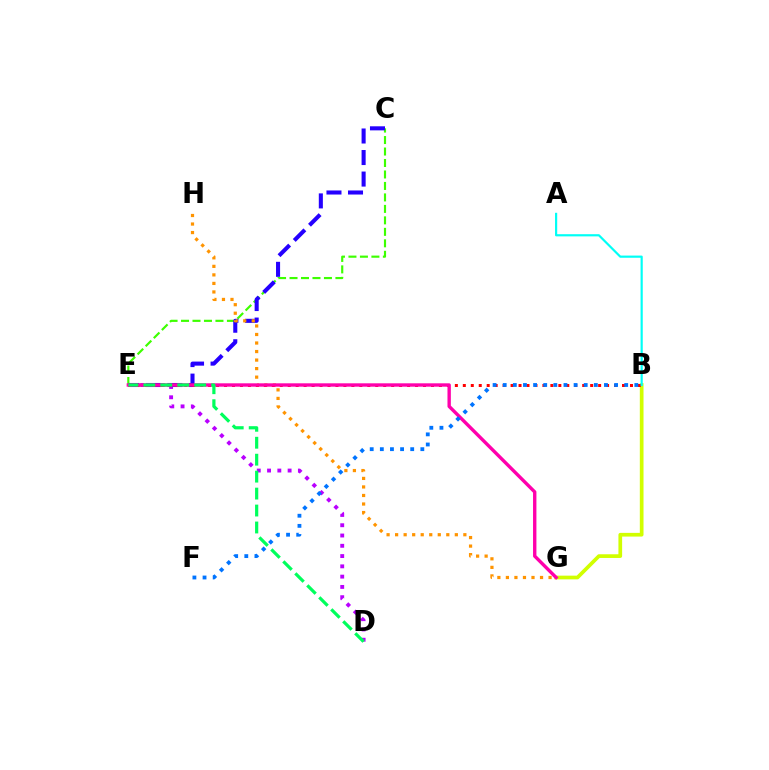{('C', 'E'): [{'color': '#3dff00', 'line_style': 'dashed', 'thickness': 1.56}, {'color': '#2500ff', 'line_style': 'dashed', 'thickness': 2.93}], ('D', 'E'): [{'color': '#b900ff', 'line_style': 'dotted', 'thickness': 2.79}, {'color': '#00ff5c', 'line_style': 'dashed', 'thickness': 2.3}], ('B', 'G'): [{'color': '#d1ff00', 'line_style': 'solid', 'thickness': 2.67}], ('G', 'H'): [{'color': '#ff9400', 'line_style': 'dotted', 'thickness': 2.32}], ('B', 'E'): [{'color': '#ff0000', 'line_style': 'dotted', 'thickness': 2.16}], ('E', 'G'): [{'color': '#ff00ac', 'line_style': 'solid', 'thickness': 2.43}], ('A', 'B'): [{'color': '#00fff6', 'line_style': 'solid', 'thickness': 1.57}], ('B', 'F'): [{'color': '#0074ff', 'line_style': 'dotted', 'thickness': 2.75}]}